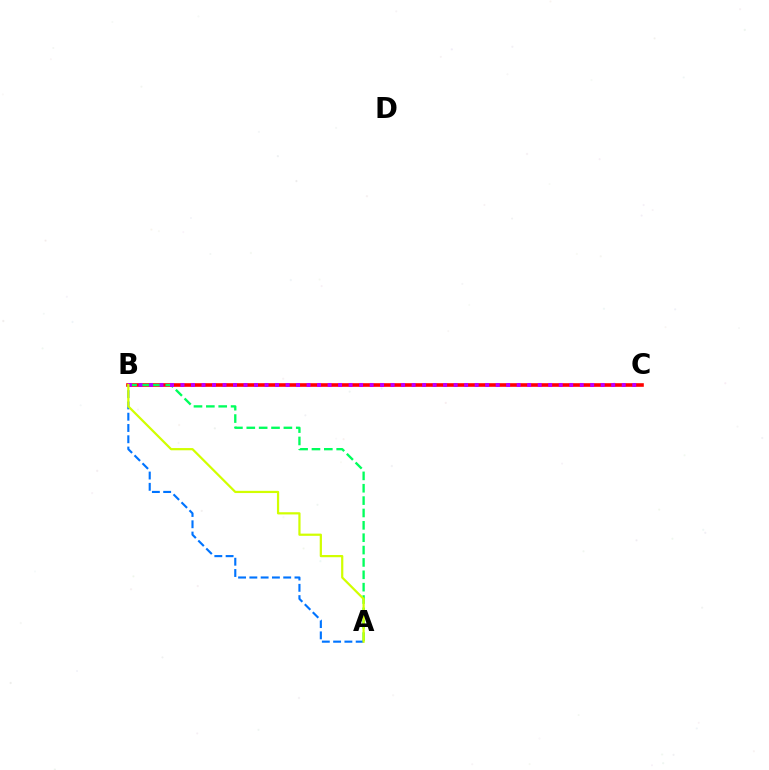{('B', 'C'): [{'color': '#ff0000', 'line_style': 'solid', 'thickness': 2.6}, {'color': '#b900ff', 'line_style': 'dotted', 'thickness': 2.85}], ('A', 'B'): [{'color': '#0074ff', 'line_style': 'dashed', 'thickness': 1.53}, {'color': '#00ff5c', 'line_style': 'dashed', 'thickness': 1.68}, {'color': '#d1ff00', 'line_style': 'solid', 'thickness': 1.6}]}